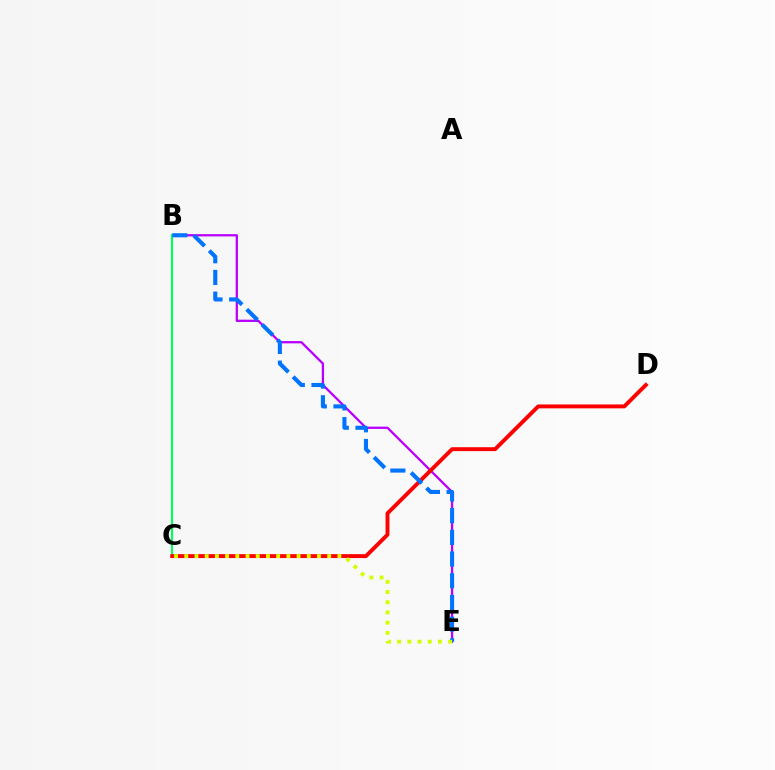{('B', 'E'): [{'color': '#b900ff', 'line_style': 'solid', 'thickness': 1.65}, {'color': '#0074ff', 'line_style': 'dashed', 'thickness': 2.95}], ('B', 'C'): [{'color': '#00ff5c', 'line_style': 'solid', 'thickness': 1.52}], ('C', 'D'): [{'color': '#ff0000', 'line_style': 'solid', 'thickness': 2.81}], ('C', 'E'): [{'color': '#d1ff00', 'line_style': 'dotted', 'thickness': 2.77}]}